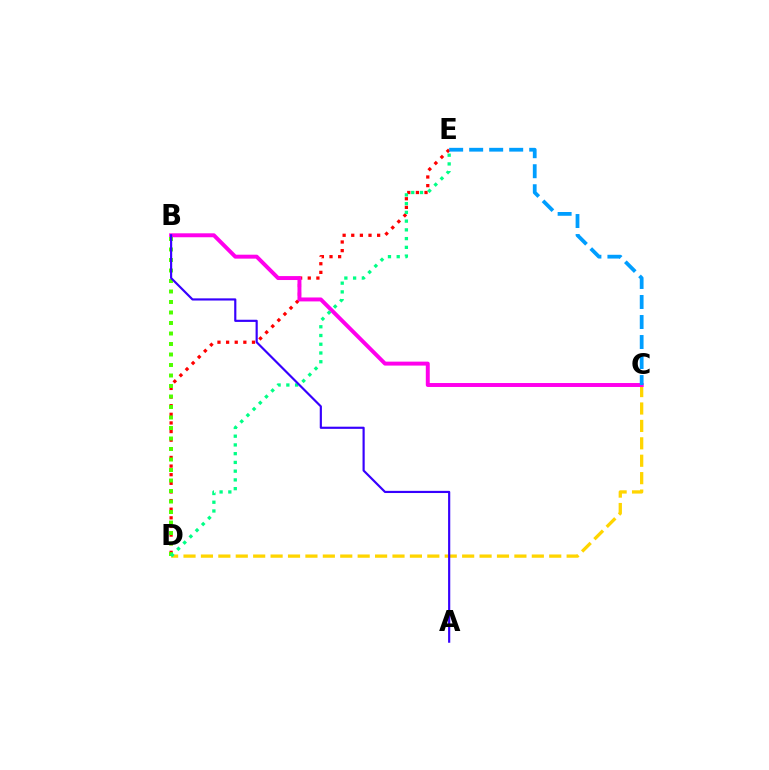{('D', 'E'): [{'color': '#ff0000', 'line_style': 'dotted', 'thickness': 2.34}, {'color': '#00ff86', 'line_style': 'dotted', 'thickness': 2.38}], ('C', 'D'): [{'color': '#ffd500', 'line_style': 'dashed', 'thickness': 2.37}], ('B', 'C'): [{'color': '#ff00ed', 'line_style': 'solid', 'thickness': 2.84}], ('B', 'D'): [{'color': '#4fff00', 'line_style': 'dotted', 'thickness': 2.85}], ('A', 'B'): [{'color': '#3700ff', 'line_style': 'solid', 'thickness': 1.56}], ('C', 'E'): [{'color': '#009eff', 'line_style': 'dashed', 'thickness': 2.72}]}